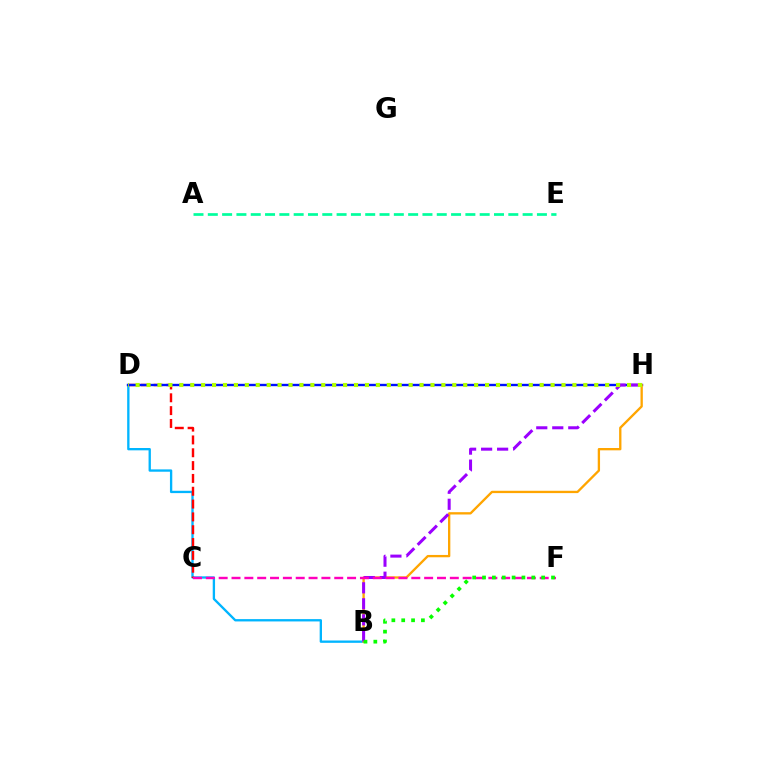{('A', 'E'): [{'color': '#00ff9d', 'line_style': 'dashed', 'thickness': 1.94}], ('B', 'D'): [{'color': '#00b5ff', 'line_style': 'solid', 'thickness': 1.68}], ('C', 'D'): [{'color': '#ff0000', 'line_style': 'dashed', 'thickness': 1.74}], ('D', 'H'): [{'color': '#0010ff', 'line_style': 'solid', 'thickness': 1.72}, {'color': '#b3ff00', 'line_style': 'dotted', 'thickness': 2.97}], ('B', 'H'): [{'color': '#ffa500', 'line_style': 'solid', 'thickness': 1.68}, {'color': '#9b00ff', 'line_style': 'dashed', 'thickness': 2.17}], ('C', 'F'): [{'color': '#ff00bd', 'line_style': 'dashed', 'thickness': 1.74}], ('B', 'F'): [{'color': '#08ff00', 'line_style': 'dotted', 'thickness': 2.68}]}